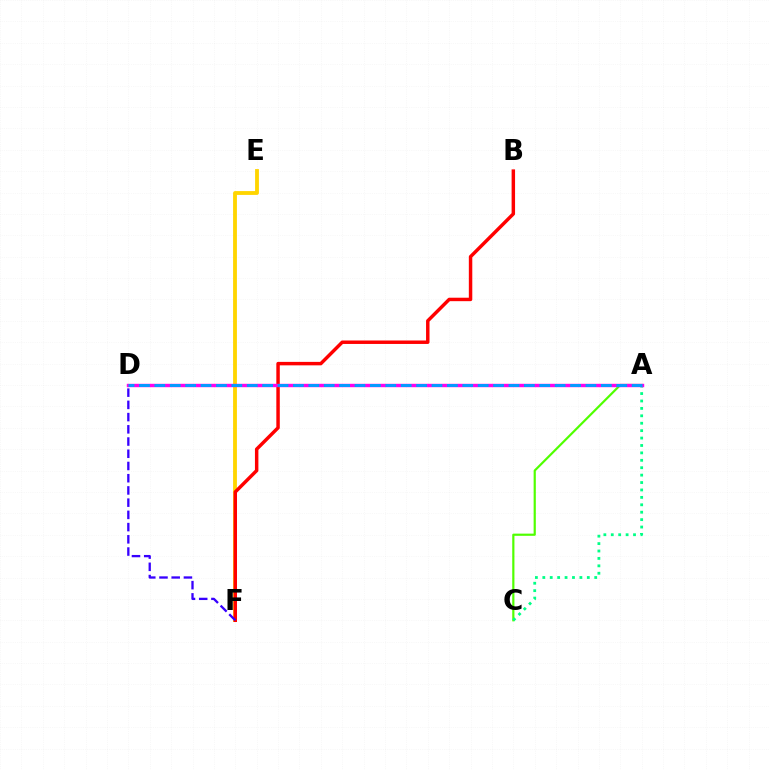{('A', 'C'): [{'color': '#4fff00', 'line_style': 'solid', 'thickness': 1.58}, {'color': '#00ff86', 'line_style': 'dotted', 'thickness': 2.01}], ('E', 'F'): [{'color': '#ffd500', 'line_style': 'solid', 'thickness': 2.75}], ('B', 'F'): [{'color': '#ff0000', 'line_style': 'solid', 'thickness': 2.49}], ('D', 'F'): [{'color': '#3700ff', 'line_style': 'dashed', 'thickness': 1.66}], ('A', 'D'): [{'color': '#ff00ed', 'line_style': 'solid', 'thickness': 2.45}, {'color': '#009eff', 'line_style': 'dashed', 'thickness': 2.09}]}